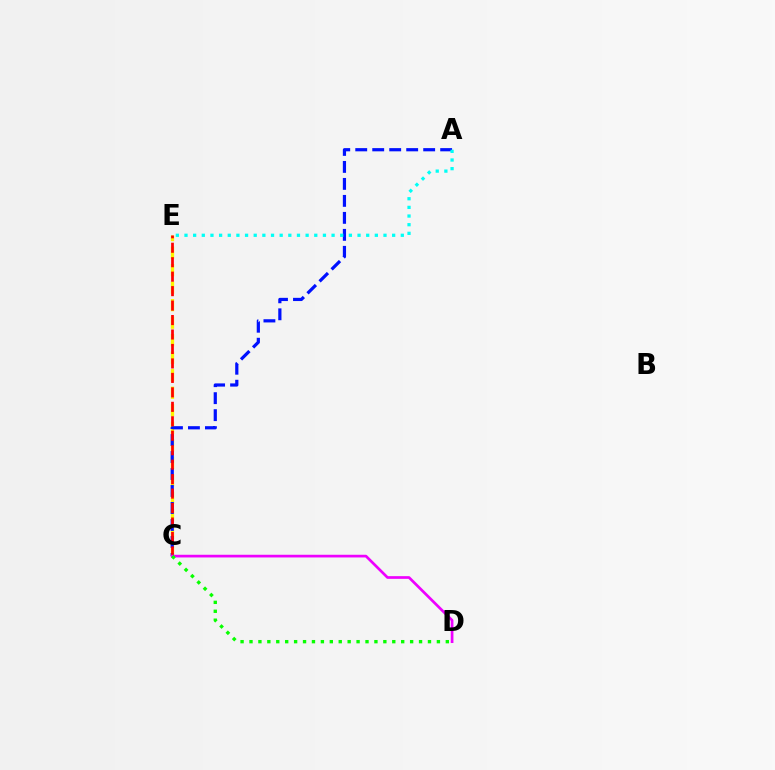{('C', 'E'): [{'color': '#fcf500', 'line_style': 'dashed', 'thickness': 2.38}, {'color': '#ff0000', 'line_style': 'dashed', 'thickness': 1.96}], ('A', 'C'): [{'color': '#0010ff', 'line_style': 'dashed', 'thickness': 2.31}], ('A', 'E'): [{'color': '#00fff6', 'line_style': 'dotted', 'thickness': 2.35}], ('C', 'D'): [{'color': '#ee00ff', 'line_style': 'solid', 'thickness': 1.94}, {'color': '#08ff00', 'line_style': 'dotted', 'thickness': 2.42}]}